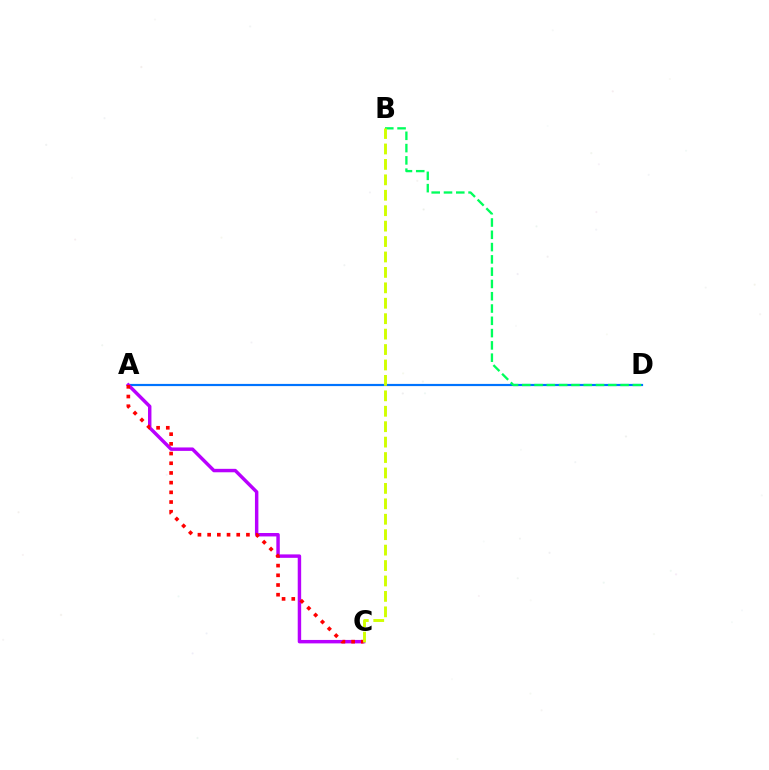{('A', 'D'): [{'color': '#0074ff', 'line_style': 'solid', 'thickness': 1.58}], ('A', 'C'): [{'color': '#b900ff', 'line_style': 'solid', 'thickness': 2.48}, {'color': '#ff0000', 'line_style': 'dotted', 'thickness': 2.63}], ('B', 'D'): [{'color': '#00ff5c', 'line_style': 'dashed', 'thickness': 1.67}], ('B', 'C'): [{'color': '#d1ff00', 'line_style': 'dashed', 'thickness': 2.1}]}